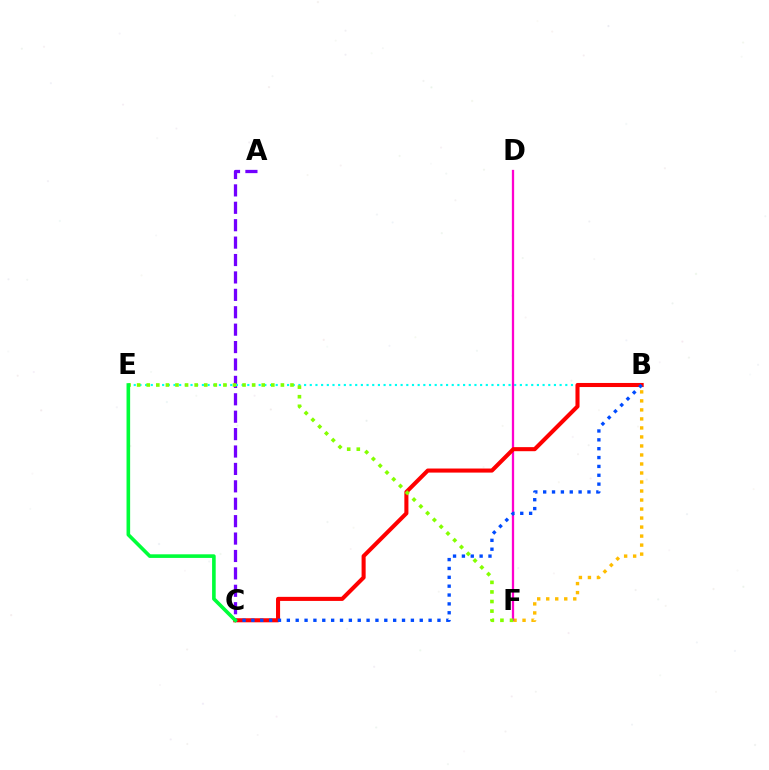{('A', 'C'): [{'color': '#7200ff', 'line_style': 'dashed', 'thickness': 2.36}], ('B', 'F'): [{'color': '#ffbd00', 'line_style': 'dotted', 'thickness': 2.45}], ('B', 'E'): [{'color': '#00fff6', 'line_style': 'dotted', 'thickness': 1.54}], ('D', 'F'): [{'color': '#ff00cf', 'line_style': 'solid', 'thickness': 1.64}], ('B', 'C'): [{'color': '#ff0000', 'line_style': 'solid', 'thickness': 2.93}, {'color': '#004bff', 'line_style': 'dotted', 'thickness': 2.41}], ('E', 'F'): [{'color': '#84ff00', 'line_style': 'dotted', 'thickness': 2.6}], ('C', 'E'): [{'color': '#00ff39', 'line_style': 'solid', 'thickness': 2.6}]}